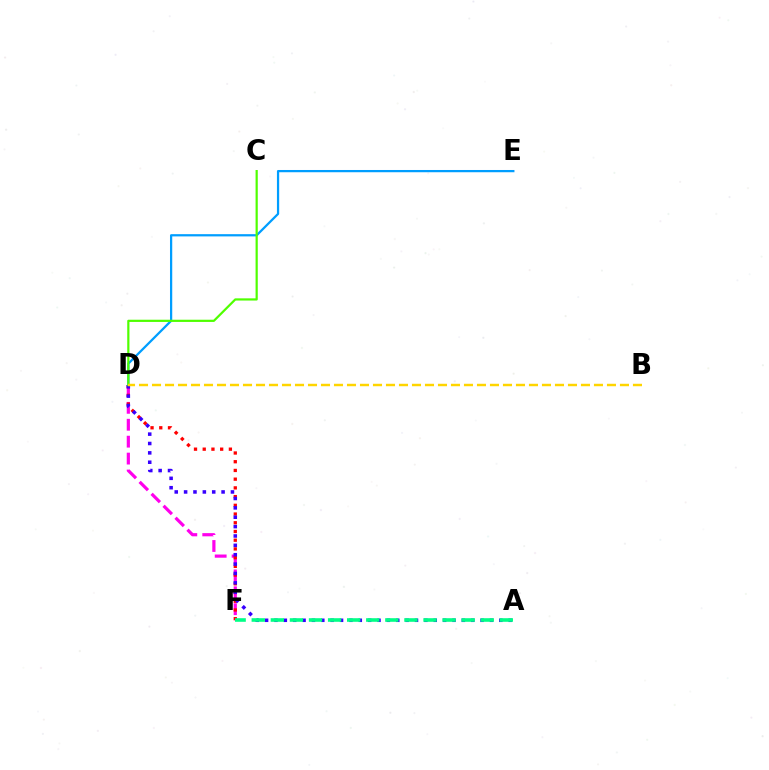{('D', 'F'): [{'color': '#ff00ed', 'line_style': 'dashed', 'thickness': 2.3}, {'color': '#ff0000', 'line_style': 'dotted', 'thickness': 2.37}], ('D', 'E'): [{'color': '#009eff', 'line_style': 'solid', 'thickness': 1.61}], ('A', 'D'): [{'color': '#3700ff', 'line_style': 'dotted', 'thickness': 2.55}], ('C', 'D'): [{'color': '#4fff00', 'line_style': 'solid', 'thickness': 1.59}], ('A', 'F'): [{'color': '#00ff86', 'line_style': 'dashed', 'thickness': 2.59}], ('B', 'D'): [{'color': '#ffd500', 'line_style': 'dashed', 'thickness': 1.77}]}